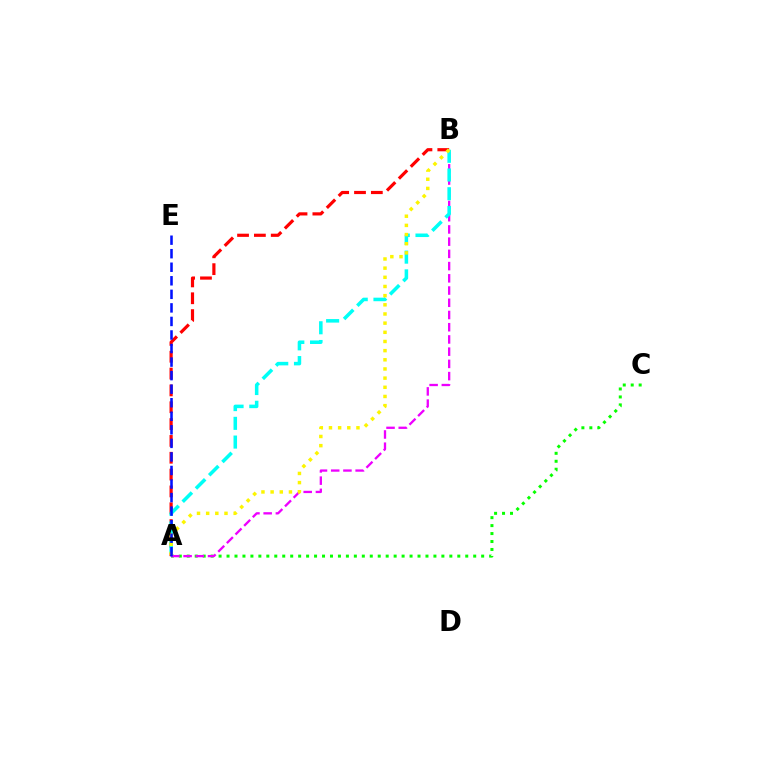{('A', 'C'): [{'color': '#08ff00', 'line_style': 'dotted', 'thickness': 2.16}], ('A', 'B'): [{'color': '#ff0000', 'line_style': 'dashed', 'thickness': 2.29}, {'color': '#ee00ff', 'line_style': 'dashed', 'thickness': 1.66}, {'color': '#00fff6', 'line_style': 'dashed', 'thickness': 2.54}, {'color': '#fcf500', 'line_style': 'dotted', 'thickness': 2.49}], ('A', 'E'): [{'color': '#0010ff', 'line_style': 'dashed', 'thickness': 1.84}]}